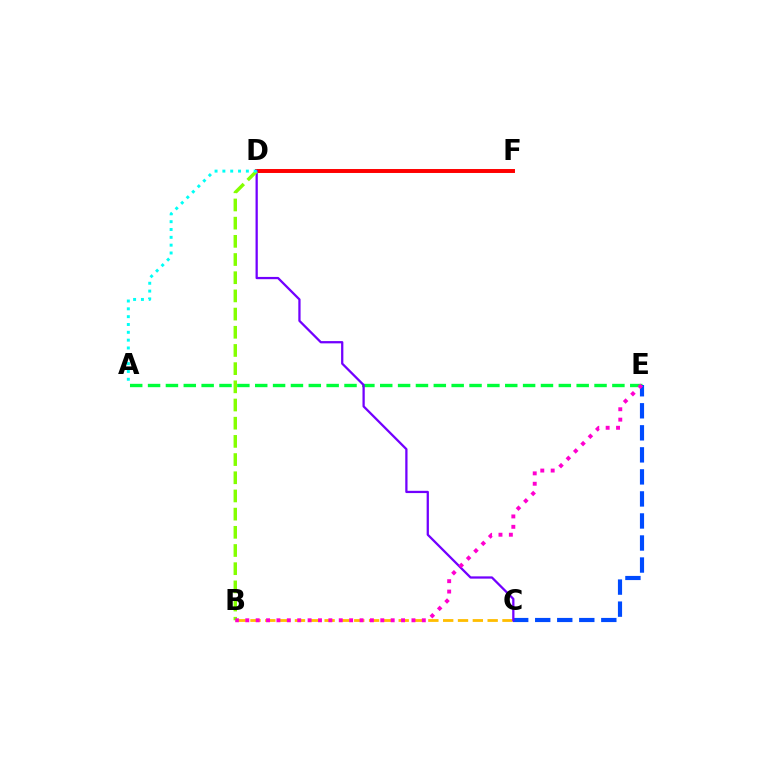{('A', 'E'): [{'color': '#00ff39', 'line_style': 'dashed', 'thickness': 2.43}], ('B', 'C'): [{'color': '#ffbd00', 'line_style': 'dashed', 'thickness': 2.01}], ('D', 'F'): [{'color': '#ff0000', 'line_style': 'solid', 'thickness': 2.84}], ('C', 'E'): [{'color': '#004bff', 'line_style': 'dashed', 'thickness': 2.99}], ('C', 'D'): [{'color': '#7200ff', 'line_style': 'solid', 'thickness': 1.63}], ('B', 'D'): [{'color': '#84ff00', 'line_style': 'dashed', 'thickness': 2.47}], ('A', 'D'): [{'color': '#00fff6', 'line_style': 'dotted', 'thickness': 2.13}], ('B', 'E'): [{'color': '#ff00cf', 'line_style': 'dotted', 'thickness': 2.82}]}